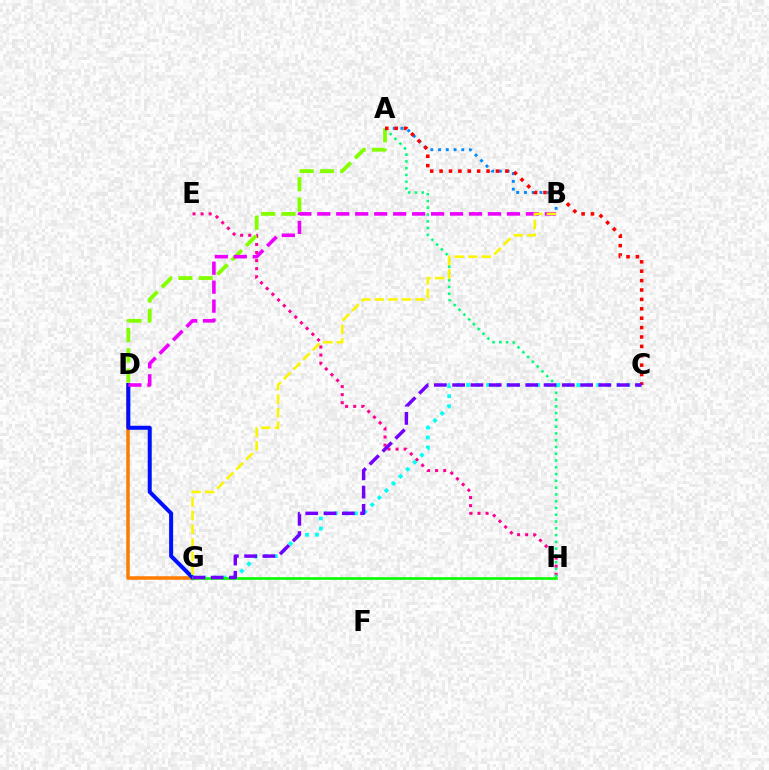{('E', 'H'): [{'color': '#ff0094', 'line_style': 'dotted', 'thickness': 2.19}], ('A', 'D'): [{'color': '#84ff00', 'line_style': 'dashed', 'thickness': 2.76}], ('A', 'H'): [{'color': '#00ff74', 'line_style': 'dotted', 'thickness': 1.84}], ('D', 'G'): [{'color': '#ff7c00', 'line_style': 'solid', 'thickness': 2.54}, {'color': '#0010ff', 'line_style': 'solid', 'thickness': 2.89}], ('A', 'B'): [{'color': '#008cff', 'line_style': 'dotted', 'thickness': 2.1}], ('C', 'G'): [{'color': '#00fff6', 'line_style': 'dotted', 'thickness': 2.72}, {'color': '#7200ff', 'line_style': 'dashed', 'thickness': 2.48}], ('G', 'H'): [{'color': '#08ff00', 'line_style': 'solid', 'thickness': 1.9}], ('A', 'C'): [{'color': '#ff0000', 'line_style': 'dotted', 'thickness': 2.55}], ('B', 'D'): [{'color': '#ee00ff', 'line_style': 'dashed', 'thickness': 2.58}], ('B', 'G'): [{'color': '#fcf500', 'line_style': 'dashed', 'thickness': 1.85}]}